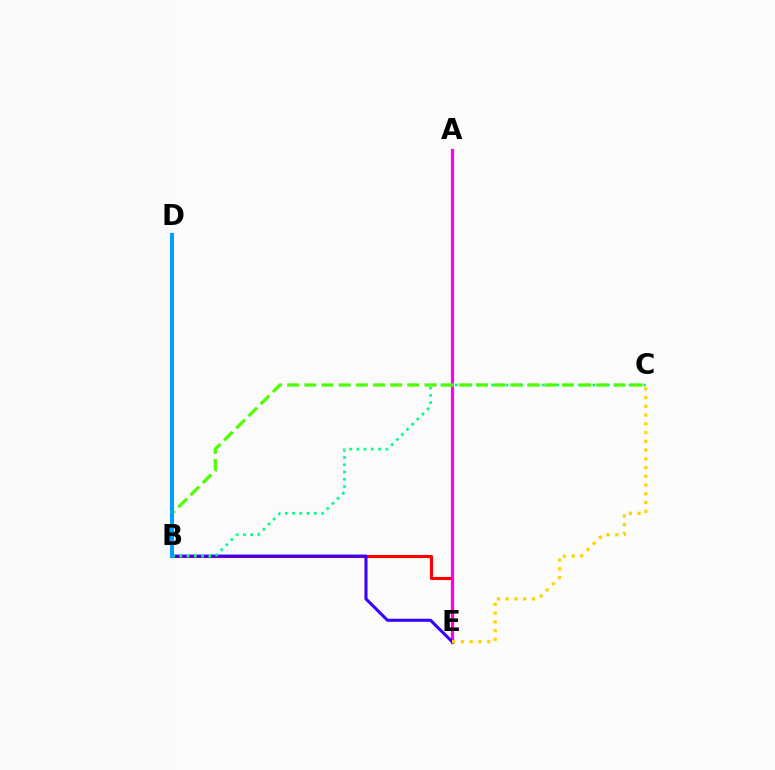{('B', 'E'): [{'color': '#ff0000', 'line_style': 'solid', 'thickness': 2.22}, {'color': '#3700ff', 'line_style': 'solid', 'thickness': 2.2}], ('A', 'E'): [{'color': '#ff00ed', 'line_style': 'solid', 'thickness': 2.3}], ('C', 'E'): [{'color': '#ffd500', 'line_style': 'dotted', 'thickness': 2.38}], ('B', 'C'): [{'color': '#00ff86', 'line_style': 'dotted', 'thickness': 1.97}, {'color': '#4fff00', 'line_style': 'dashed', 'thickness': 2.33}], ('B', 'D'): [{'color': '#009eff', 'line_style': 'solid', 'thickness': 2.9}]}